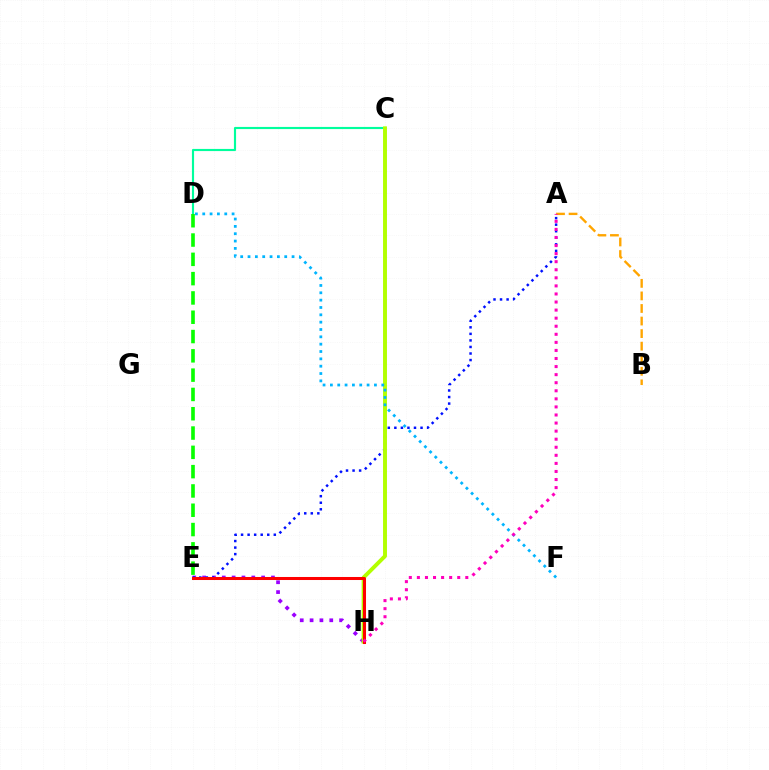{('E', 'H'): [{'color': '#9b00ff', 'line_style': 'dotted', 'thickness': 2.67}, {'color': '#ff0000', 'line_style': 'solid', 'thickness': 2.18}], ('A', 'E'): [{'color': '#0010ff', 'line_style': 'dotted', 'thickness': 1.78}], ('C', 'D'): [{'color': '#00ff9d', 'line_style': 'solid', 'thickness': 1.55}], ('C', 'H'): [{'color': '#b3ff00', 'line_style': 'solid', 'thickness': 2.82}], ('D', 'F'): [{'color': '#00b5ff', 'line_style': 'dotted', 'thickness': 1.99}], ('A', 'B'): [{'color': '#ffa500', 'line_style': 'dashed', 'thickness': 1.71}], ('A', 'H'): [{'color': '#ff00bd', 'line_style': 'dotted', 'thickness': 2.19}], ('D', 'E'): [{'color': '#08ff00', 'line_style': 'dashed', 'thickness': 2.62}]}